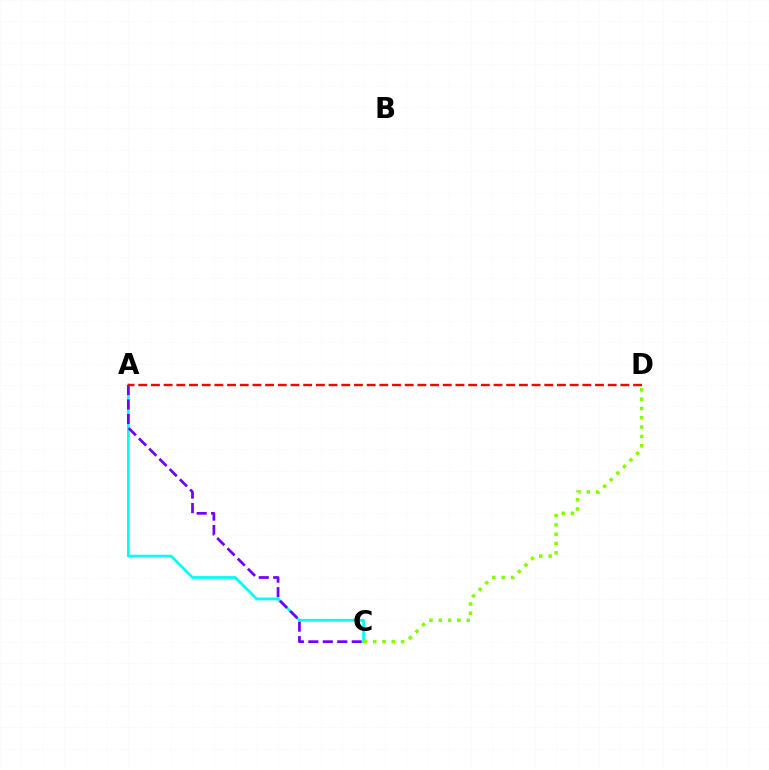{('A', 'C'): [{'color': '#00fff6', 'line_style': 'solid', 'thickness': 1.97}, {'color': '#7200ff', 'line_style': 'dashed', 'thickness': 1.96}], ('C', 'D'): [{'color': '#84ff00', 'line_style': 'dotted', 'thickness': 2.53}], ('A', 'D'): [{'color': '#ff0000', 'line_style': 'dashed', 'thickness': 1.72}]}